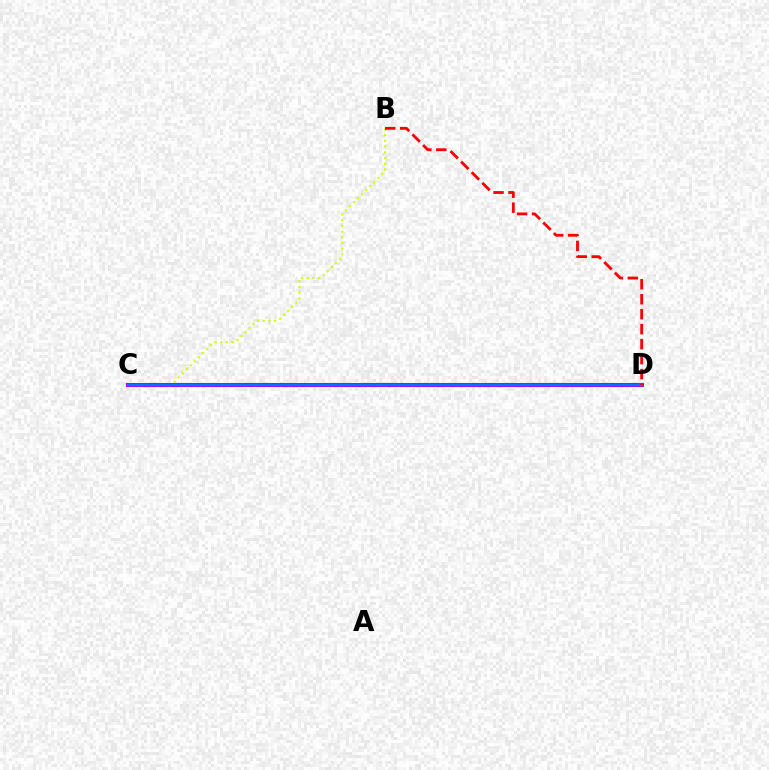{('C', 'D'): [{'color': '#00ff5c', 'line_style': 'solid', 'thickness': 2.21}, {'color': '#b900ff', 'line_style': 'solid', 'thickness': 2.94}, {'color': '#0074ff', 'line_style': 'solid', 'thickness': 1.64}], ('B', 'C'): [{'color': '#d1ff00', 'line_style': 'dotted', 'thickness': 1.55}], ('B', 'D'): [{'color': '#ff0000', 'line_style': 'dashed', 'thickness': 2.04}]}